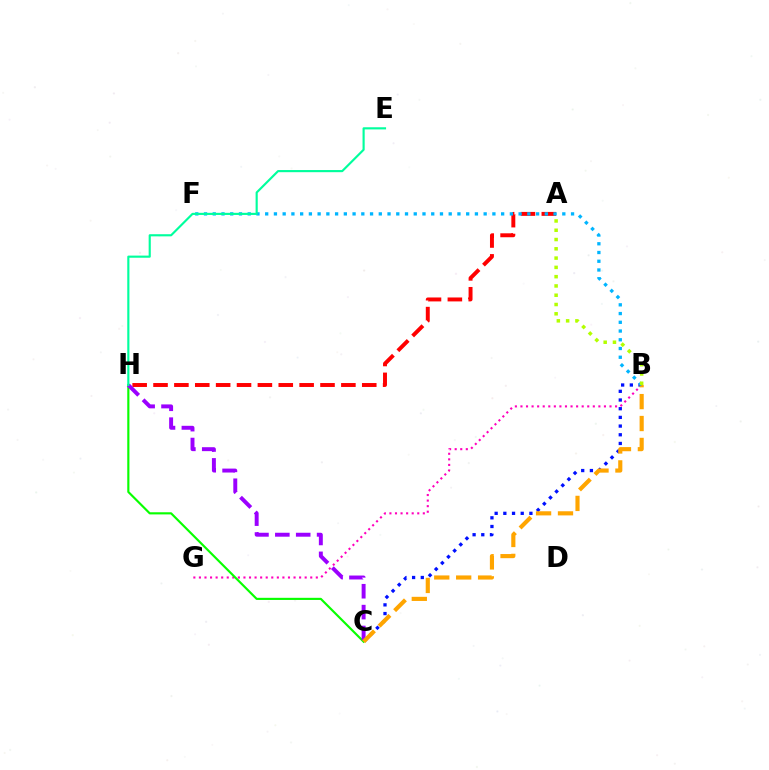{('B', 'G'): [{'color': '#ff00bd', 'line_style': 'dotted', 'thickness': 1.51}], ('A', 'H'): [{'color': '#ff0000', 'line_style': 'dashed', 'thickness': 2.84}], ('C', 'H'): [{'color': '#08ff00', 'line_style': 'solid', 'thickness': 1.55}, {'color': '#9b00ff', 'line_style': 'dashed', 'thickness': 2.84}], ('B', 'C'): [{'color': '#0010ff', 'line_style': 'dotted', 'thickness': 2.36}, {'color': '#ffa500', 'line_style': 'dashed', 'thickness': 2.98}], ('B', 'F'): [{'color': '#00b5ff', 'line_style': 'dotted', 'thickness': 2.37}], ('A', 'B'): [{'color': '#b3ff00', 'line_style': 'dotted', 'thickness': 2.52}], ('E', 'H'): [{'color': '#00ff9d', 'line_style': 'solid', 'thickness': 1.54}]}